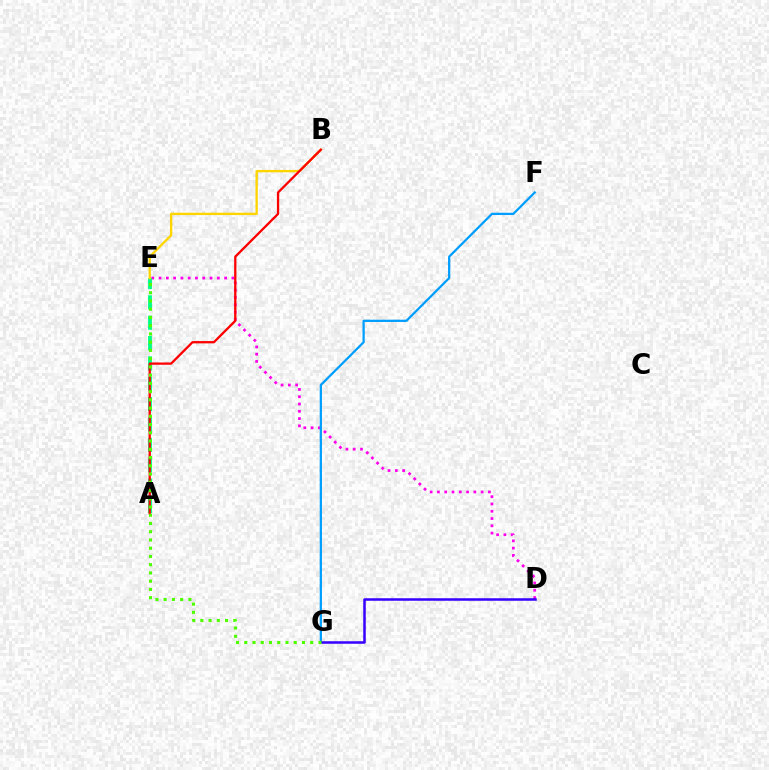{('D', 'E'): [{'color': '#ff00ed', 'line_style': 'dotted', 'thickness': 1.98}], ('A', 'E'): [{'color': '#00ff86', 'line_style': 'dashed', 'thickness': 2.76}], ('B', 'E'): [{'color': '#ffd500', 'line_style': 'solid', 'thickness': 1.69}], ('A', 'B'): [{'color': '#ff0000', 'line_style': 'solid', 'thickness': 1.65}], ('F', 'G'): [{'color': '#009eff', 'line_style': 'solid', 'thickness': 1.62}], ('D', 'G'): [{'color': '#3700ff', 'line_style': 'solid', 'thickness': 1.82}], ('E', 'G'): [{'color': '#4fff00', 'line_style': 'dotted', 'thickness': 2.24}]}